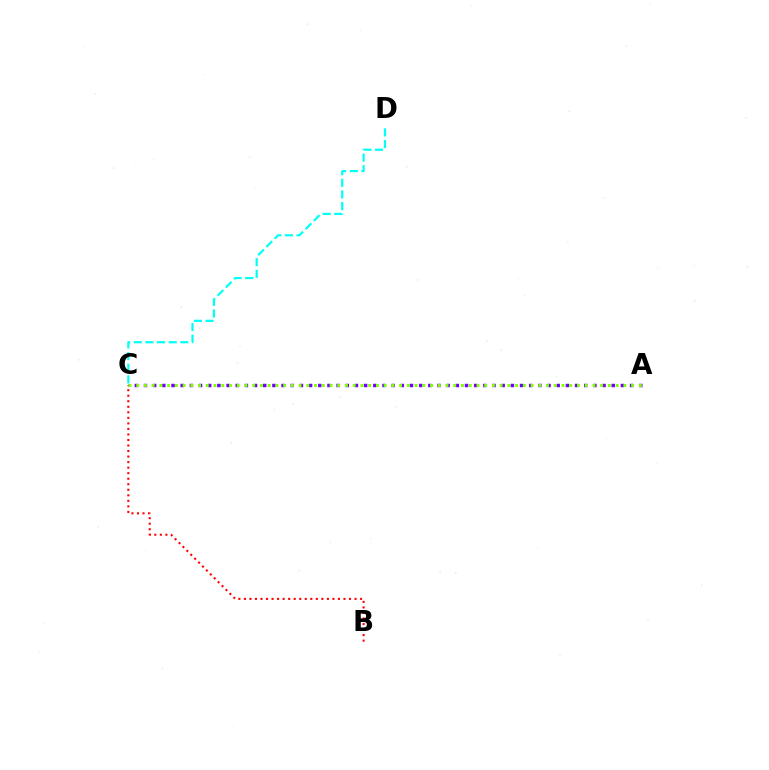{('B', 'C'): [{'color': '#ff0000', 'line_style': 'dotted', 'thickness': 1.5}], ('A', 'C'): [{'color': '#7200ff', 'line_style': 'dotted', 'thickness': 2.49}, {'color': '#84ff00', 'line_style': 'dotted', 'thickness': 2.1}], ('C', 'D'): [{'color': '#00fff6', 'line_style': 'dashed', 'thickness': 1.58}]}